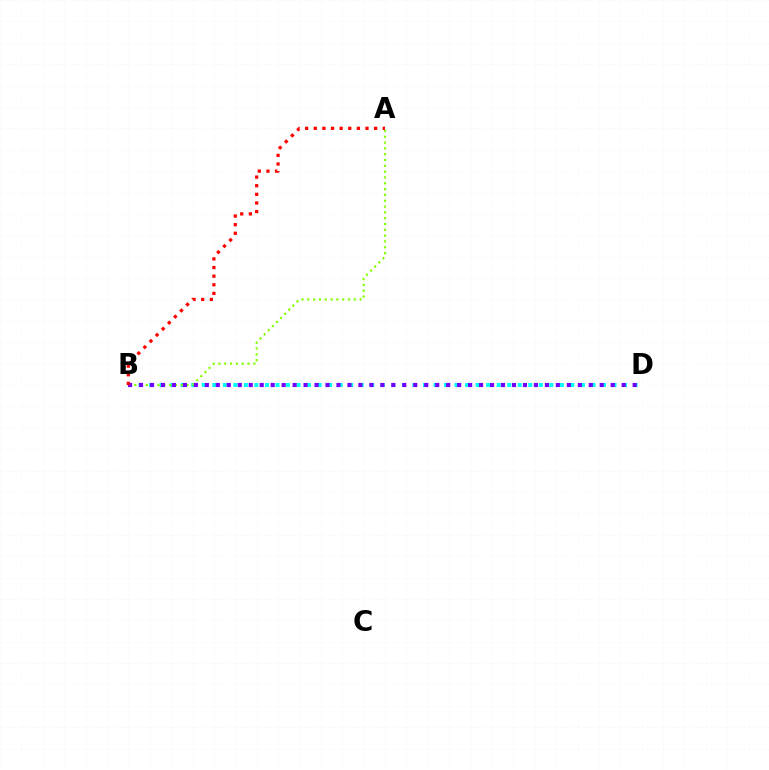{('B', 'D'): [{'color': '#00fff6', 'line_style': 'dotted', 'thickness': 2.86}, {'color': '#7200ff', 'line_style': 'dotted', 'thickness': 2.98}], ('A', 'B'): [{'color': '#84ff00', 'line_style': 'dotted', 'thickness': 1.58}, {'color': '#ff0000', 'line_style': 'dotted', 'thickness': 2.34}]}